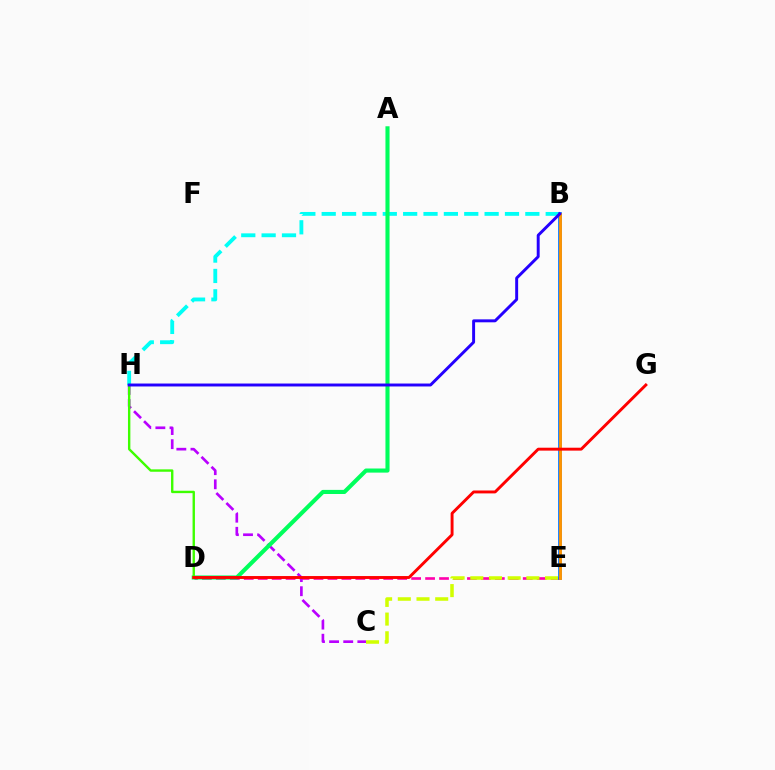{('D', 'E'): [{'color': '#ff00ac', 'line_style': 'dashed', 'thickness': 1.9}], ('C', 'E'): [{'color': '#d1ff00', 'line_style': 'dashed', 'thickness': 2.54}], ('C', 'H'): [{'color': '#b900ff', 'line_style': 'dashed', 'thickness': 1.92}], ('B', 'H'): [{'color': '#00fff6', 'line_style': 'dashed', 'thickness': 2.77}, {'color': '#2500ff', 'line_style': 'solid', 'thickness': 2.12}], ('A', 'D'): [{'color': '#00ff5c', 'line_style': 'solid', 'thickness': 2.96}], ('B', 'E'): [{'color': '#0074ff', 'line_style': 'solid', 'thickness': 2.68}, {'color': '#ff9400', 'line_style': 'solid', 'thickness': 2.06}], ('D', 'H'): [{'color': '#3dff00', 'line_style': 'solid', 'thickness': 1.72}], ('D', 'G'): [{'color': '#ff0000', 'line_style': 'solid', 'thickness': 2.09}]}